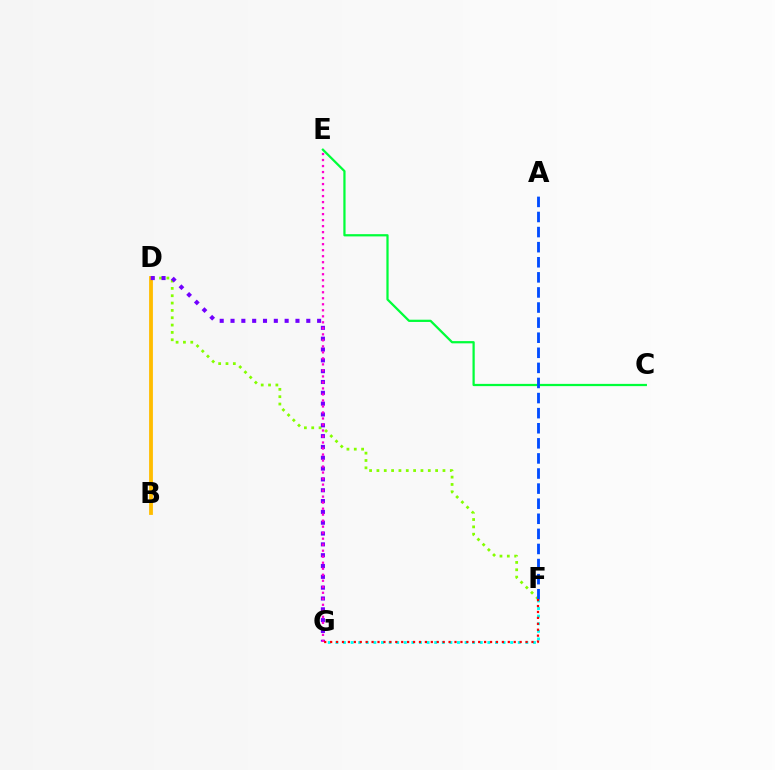{('C', 'E'): [{'color': '#00ff39', 'line_style': 'solid', 'thickness': 1.61}], ('F', 'G'): [{'color': '#00fff6', 'line_style': 'dotted', 'thickness': 2.06}, {'color': '#ff0000', 'line_style': 'dotted', 'thickness': 1.61}], ('D', 'F'): [{'color': '#84ff00', 'line_style': 'dotted', 'thickness': 1.99}], ('B', 'D'): [{'color': '#ffbd00', 'line_style': 'solid', 'thickness': 2.74}], ('D', 'G'): [{'color': '#7200ff', 'line_style': 'dotted', 'thickness': 2.94}], ('A', 'F'): [{'color': '#004bff', 'line_style': 'dashed', 'thickness': 2.05}], ('E', 'G'): [{'color': '#ff00cf', 'line_style': 'dotted', 'thickness': 1.63}]}